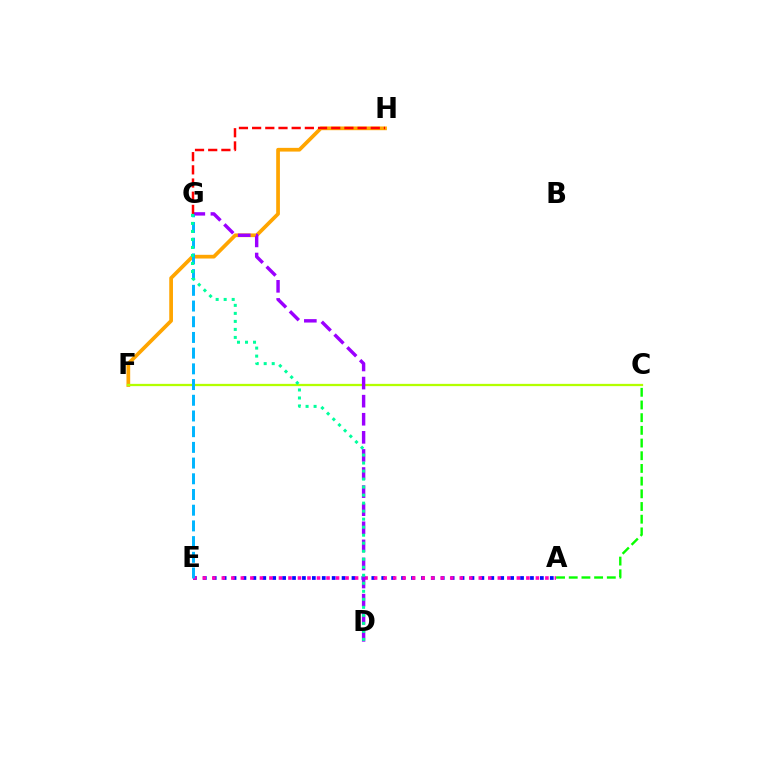{('F', 'H'): [{'color': '#ffa500', 'line_style': 'solid', 'thickness': 2.68}], ('A', 'E'): [{'color': '#0010ff', 'line_style': 'dotted', 'thickness': 2.69}, {'color': '#ff00bd', 'line_style': 'dotted', 'thickness': 2.59}], ('C', 'F'): [{'color': '#b3ff00', 'line_style': 'solid', 'thickness': 1.64}], ('D', 'G'): [{'color': '#9b00ff', 'line_style': 'dashed', 'thickness': 2.46}, {'color': '#00ff9d', 'line_style': 'dotted', 'thickness': 2.18}], ('E', 'G'): [{'color': '#00b5ff', 'line_style': 'dashed', 'thickness': 2.13}], ('G', 'H'): [{'color': '#ff0000', 'line_style': 'dashed', 'thickness': 1.79}], ('A', 'C'): [{'color': '#08ff00', 'line_style': 'dashed', 'thickness': 1.72}]}